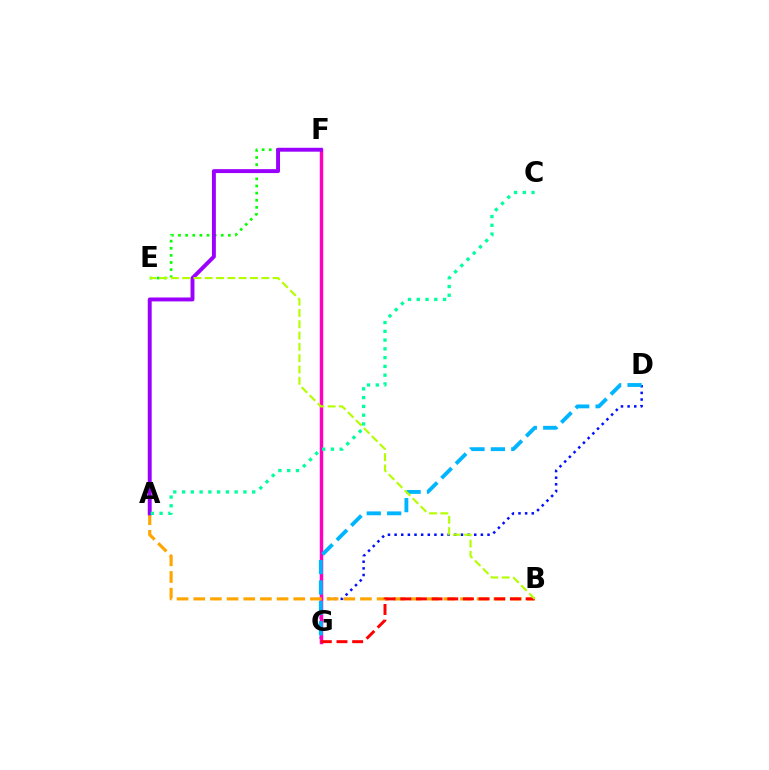{('D', 'G'): [{'color': '#0010ff', 'line_style': 'dotted', 'thickness': 1.8}, {'color': '#00b5ff', 'line_style': 'dashed', 'thickness': 2.77}], ('F', 'G'): [{'color': '#ff00bd', 'line_style': 'solid', 'thickness': 2.5}], ('A', 'B'): [{'color': '#ffa500', 'line_style': 'dashed', 'thickness': 2.26}], ('B', 'G'): [{'color': '#ff0000', 'line_style': 'dashed', 'thickness': 2.13}], ('E', 'F'): [{'color': '#08ff00', 'line_style': 'dotted', 'thickness': 1.93}], ('A', 'F'): [{'color': '#9b00ff', 'line_style': 'solid', 'thickness': 2.82}], ('B', 'E'): [{'color': '#b3ff00', 'line_style': 'dashed', 'thickness': 1.54}], ('A', 'C'): [{'color': '#00ff9d', 'line_style': 'dotted', 'thickness': 2.38}]}